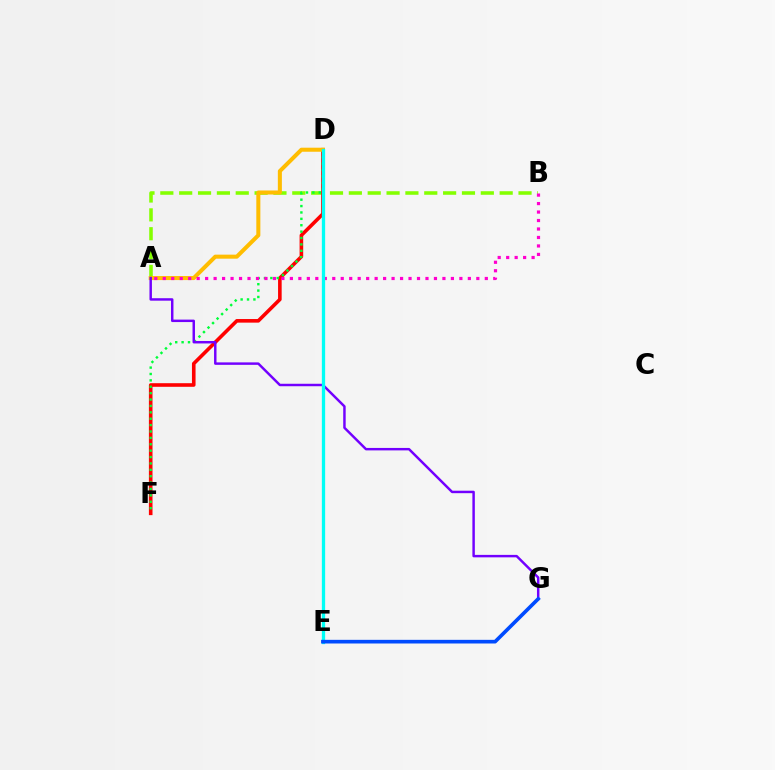{('A', 'B'): [{'color': '#84ff00', 'line_style': 'dashed', 'thickness': 2.56}, {'color': '#ff00cf', 'line_style': 'dotted', 'thickness': 2.3}], ('D', 'F'): [{'color': '#ff0000', 'line_style': 'solid', 'thickness': 2.59}, {'color': '#00ff39', 'line_style': 'dotted', 'thickness': 1.74}], ('A', 'D'): [{'color': '#ffbd00', 'line_style': 'solid', 'thickness': 2.91}], ('A', 'G'): [{'color': '#7200ff', 'line_style': 'solid', 'thickness': 1.77}], ('D', 'E'): [{'color': '#00fff6', 'line_style': 'solid', 'thickness': 2.37}], ('E', 'G'): [{'color': '#004bff', 'line_style': 'solid', 'thickness': 2.63}]}